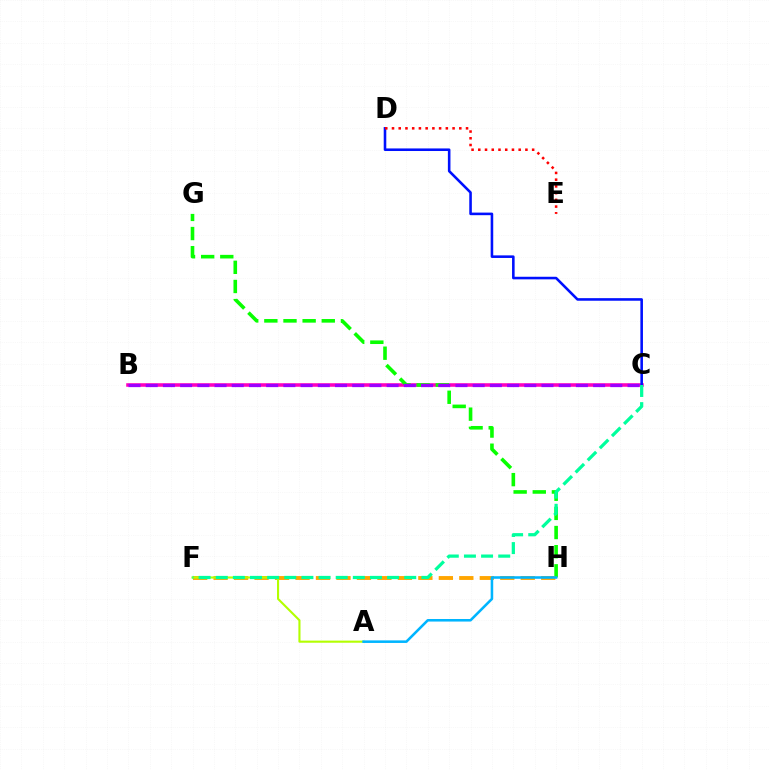{('B', 'C'): [{'color': '#ff00bd', 'line_style': 'solid', 'thickness': 2.56}, {'color': '#9b00ff', 'line_style': 'dashed', 'thickness': 2.34}], ('C', 'D'): [{'color': '#0010ff', 'line_style': 'solid', 'thickness': 1.86}], ('G', 'H'): [{'color': '#08ff00', 'line_style': 'dashed', 'thickness': 2.6}], ('F', 'H'): [{'color': '#ffa500', 'line_style': 'dashed', 'thickness': 2.78}], ('D', 'E'): [{'color': '#ff0000', 'line_style': 'dotted', 'thickness': 1.83}], ('A', 'F'): [{'color': '#b3ff00', 'line_style': 'solid', 'thickness': 1.52}], ('C', 'F'): [{'color': '#00ff9d', 'line_style': 'dashed', 'thickness': 2.33}], ('A', 'H'): [{'color': '#00b5ff', 'line_style': 'solid', 'thickness': 1.84}]}